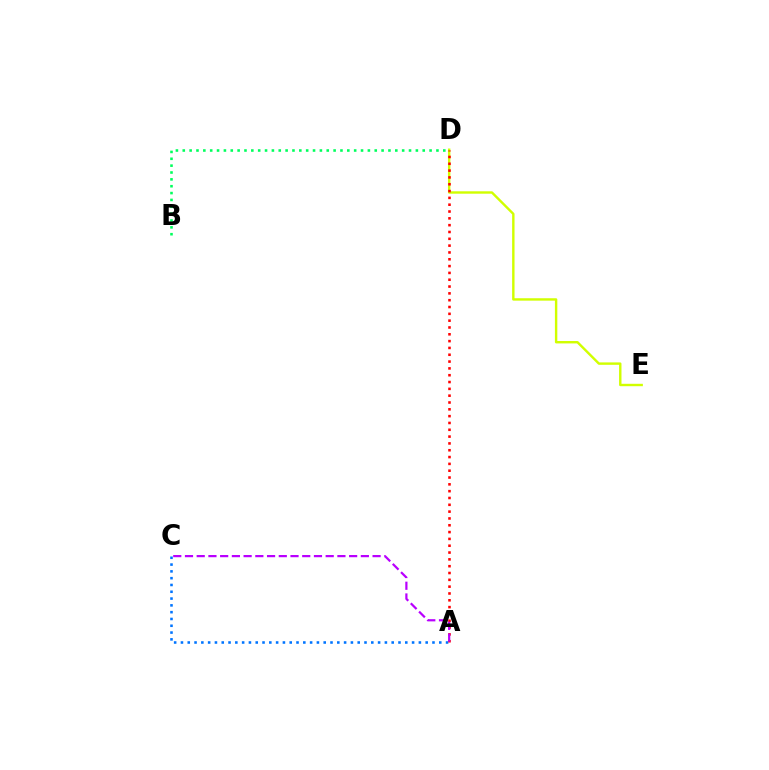{('D', 'E'): [{'color': '#d1ff00', 'line_style': 'solid', 'thickness': 1.73}], ('B', 'D'): [{'color': '#00ff5c', 'line_style': 'dotted', 'thickness': 1.86}], ('A', 'C'): [{'color': '#0074ff', 'line_style': 'dotted', 'thickness': 1.85}, {'color': '#b900ff', 'line_style': 'dashed', 'thickness': 1.59}], ('A', 'D'): [{'color': '#ff0000', 'line_style': 'dotted', 'thickness': 1.85}]}